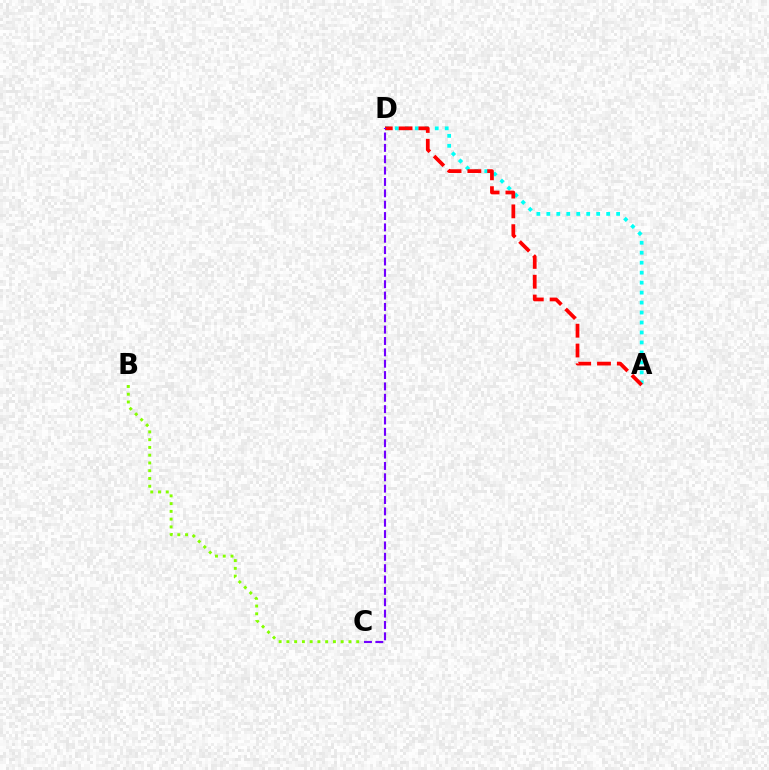{('A', 'D'): [{'color': '#00fff6', 'line_style': 'dotted', 'thickness': 2.71}, {'color': '#ff0000', 'line_style': 'dashed', 'thickness': 2.69}], ('C', 'D'): [{'color': '#7200ff', 'line_style': 'dashed', 'thickness': 1.54}], ('B', 'C'): [{'color': '#84ff00', 'line_style': 'dotted', 'thickness': 2.11}]}